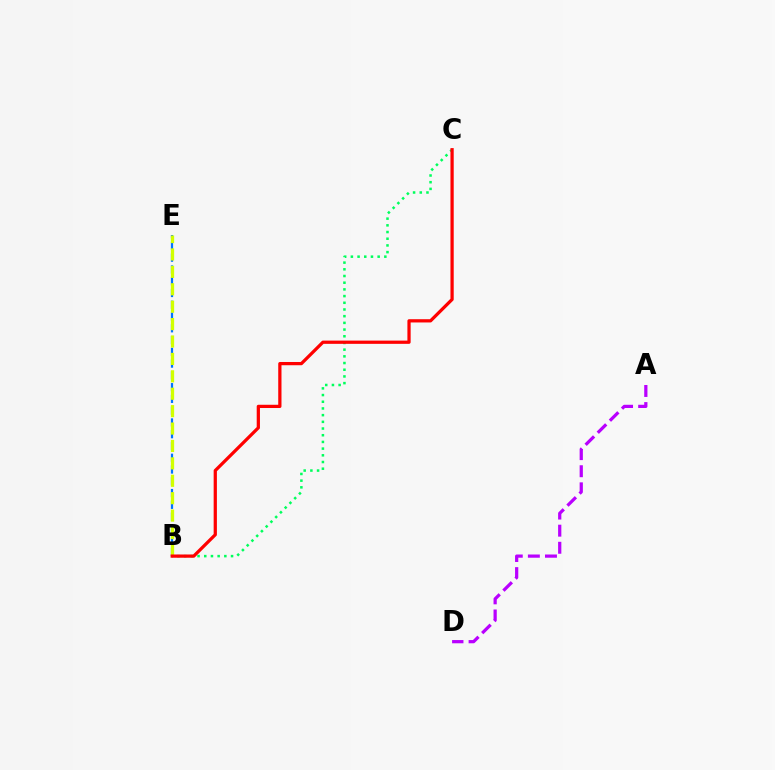{('B', 'E'): [{'color': '#0074ff', 'line_style': 'dashed', 'thickness': 1.6}, {'color': '#d1ff00', 'line_style': 'dashed', 'thickness': 2.37}], ('B', 'C'): [{'color': '#00ff5c', 'line_style': 'dotted', 'thickness': 1.82}, {'color': '#ff0000', 'line_style': 'solid', 'thickness': 2.34}], ('A', 'D'): [{'color': '#b900ff', 'line_style': 'dashed', 'thickness': 2.32}]}